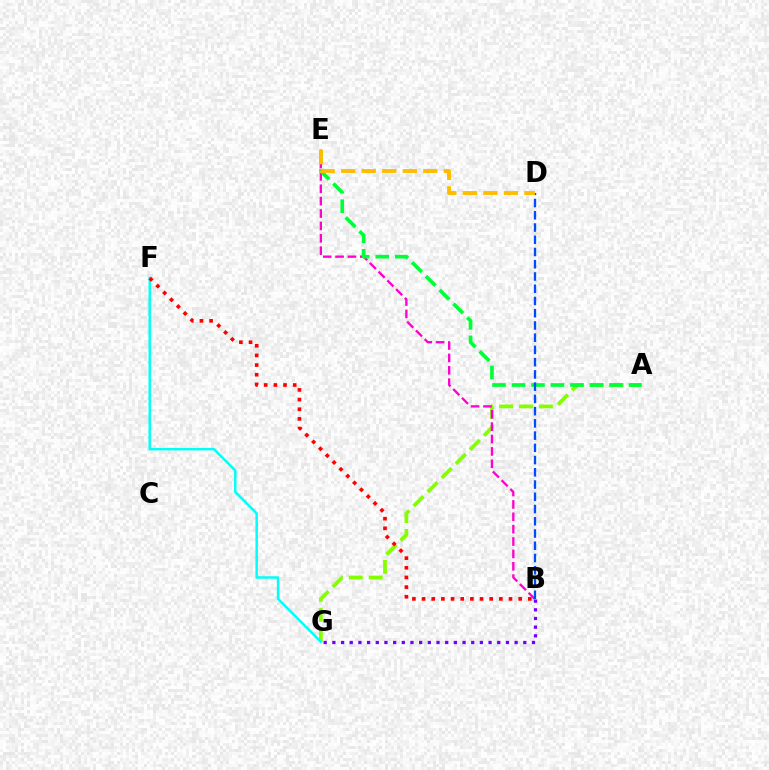{('A', 'G'): [{'color': '#84ff00', 'line_style': 'dashed', 'thickness': 2.7}], ('B', 'E'): [{'color': '#ff00cf', 'line_style': 'dashed', 'thickness': 1.68}], ('A', 'E'): [{'color': '#00ff39', 'line_style': 'dashed', 'thickness': 2.65}], ('B', 'G'): [{'color': '#7200ff', 'line_style': 'dotted', 'thickness': 2.36}], ('B', 'D'): [{'color': '#004bff', 'line_style': 'dashed', 'thickness': 1.66}], ('F', 'G'): [{'color': '#00fff6', 'line_style': 'solid', 'thickness': 1.79}], ('B', 'F'): [{'color': '#ff0000', 'line_style': 'dotted', 'thickness': 2.62}], ('D', 'E'): [{'color': '#ffbd00', 'line_style': 'dashed', 'thickness': 2.79}]}